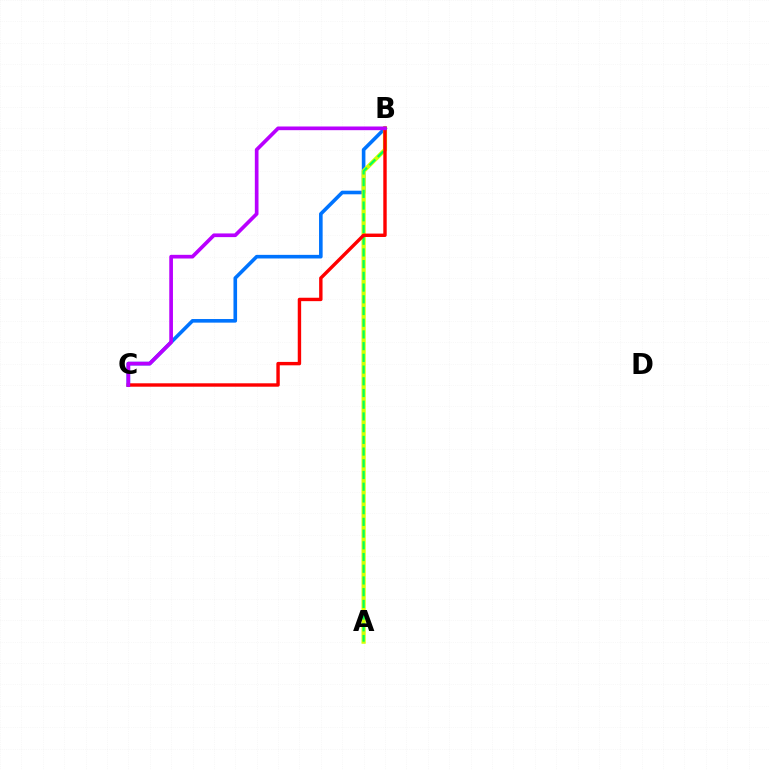{('B', 'C'): [{'color': '#0074ff', 'line_style': 'solid', 'thickness': 2.6}, {'color': '#ff0000', 'line_style': 'solid', 'thickness': 2.45}, {'color': '#b900ff', 'line_style': 'solid', 'thickness': 2.65}], ('A', 'B'): [{'color': '#d1ff00', 'line_style': 'solid', 'thickness': 3.0}, {'color': '#00ff5c', 'line_style': 'dashed', 'thickness': 1.59}]}